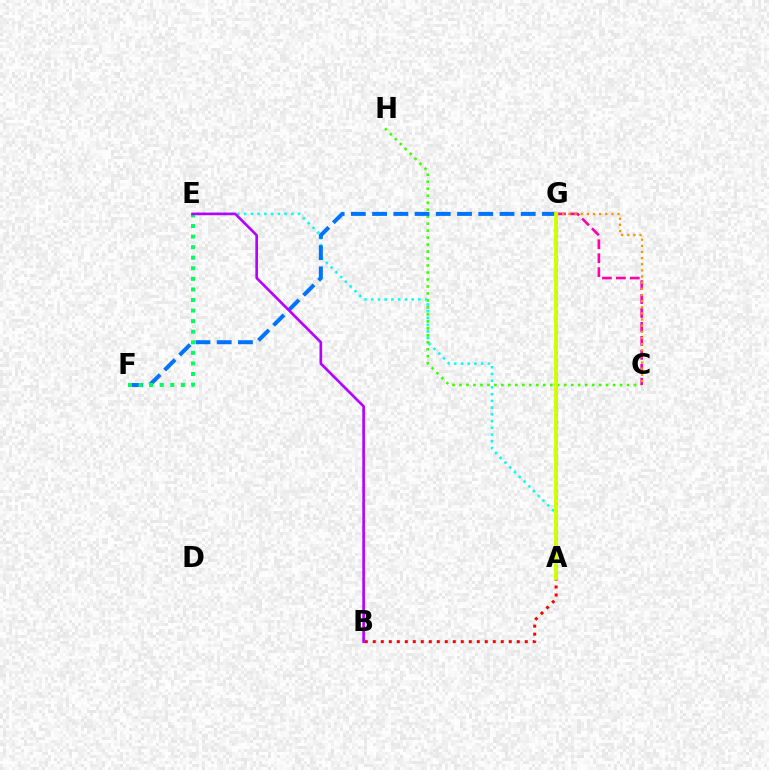{('A', 'E'): [{'color': '#00fff6', 'line_style': 'dotted', 'thickness': 1.83}], ('A', 'G'): [{'color': '#2500ff', 'line_style': 'dotted', 'thickness': 1.87}, {'color': '#d1ff00', 'line_style': 'solid', 'thickness': 2.76}], ('C', 'H'): [{'color': '#3dff00', 'line_style': 'dotted', 'thickness': 1.9}], ('F', 'G'): [{'color': '#0074ff', 'line_style': 'dashed', 'thickness': 2.88}], ('C', 'G'): [{'color': '#ff00ac', 'line_style': 'dashed', 'thickness': 1.89}, {'color': '#ff9400', 'line_style': 'dotted', 'thickness': 1.67}], ('E', 'F'): [{'color': '#00ff5c', 'line_style': 'dotted', 'thickness': 2.87}], ('A', 'B'): [{'color': '#ff0000', 'line_style': 'dotted', 'thickness': 2.17}], ('B', 'E'): [{'color': '#b900ff', 'line_style': 'solid', 'thickness': 1.91}]}